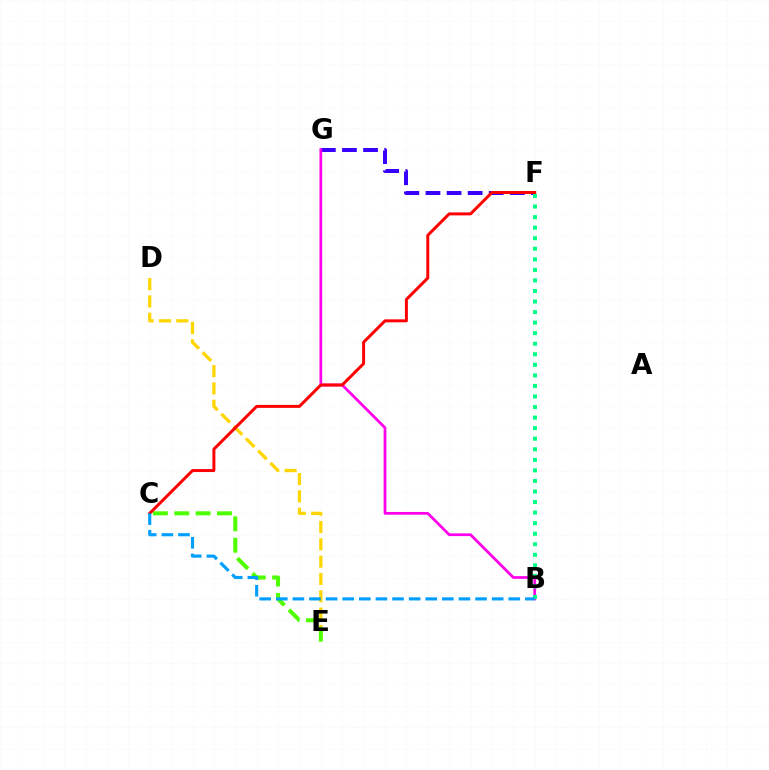{('F', 'G'): [{'color': '#3700ff', 'line_style': 'dashed', 'thickness': 2.86}], ('B', 'G'): [{'color': '#ff00ed', 'line_style': 'solid', 'thickness': 1.98}], ('D', 'E'): [{'color': '#ffd500', 'line_style': 'dashed', 'thickness': 2.35}], ('C', 'E'): [{'color': '#4fff00', 'line_style': 'dashed', 'thickness': 2.9}], ('C', 'F'): [{'color': '#ff0000', 'line_style': 'solid', 'thickness': 2.14}], ('B', 'F'): [{'color': '#00ff86', 'line_style': 'dotted', 'thickness': 2.87}], ('B', 'C'): [{'color': '#009eff', 'line_style': 'dashed', 'thickness': 2.26}]}